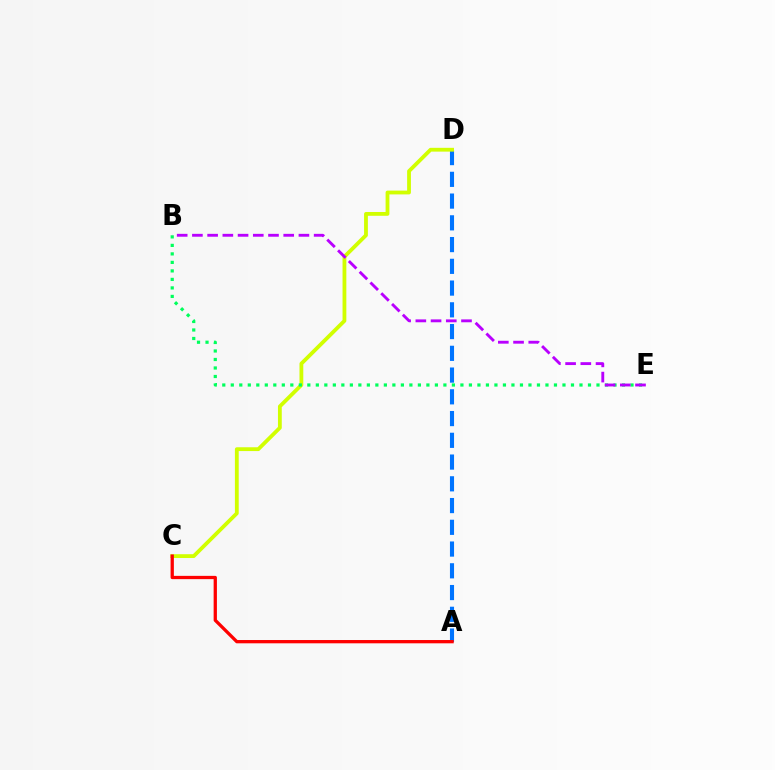{('A', 'D'): [{'color': '#0074ff', 'line_style': 'dashed', 'thickness': 2.95}], ('C', 'D'): [{'color': '#d1ff00', 'line_style': 'solid', 'thickness': 2.74}], ('A', 'C'): [{'color': '#ff0000', 'line_style': 'solid', 'thickness': 2.36}], ('B', 'E'): [{'color': '#00ff5c', 'line_style': 'dotted', 'thickness': 2.31}, {'color': '#b900ff', 'line_style': 'dashed', 'thickness': 2.07}]}